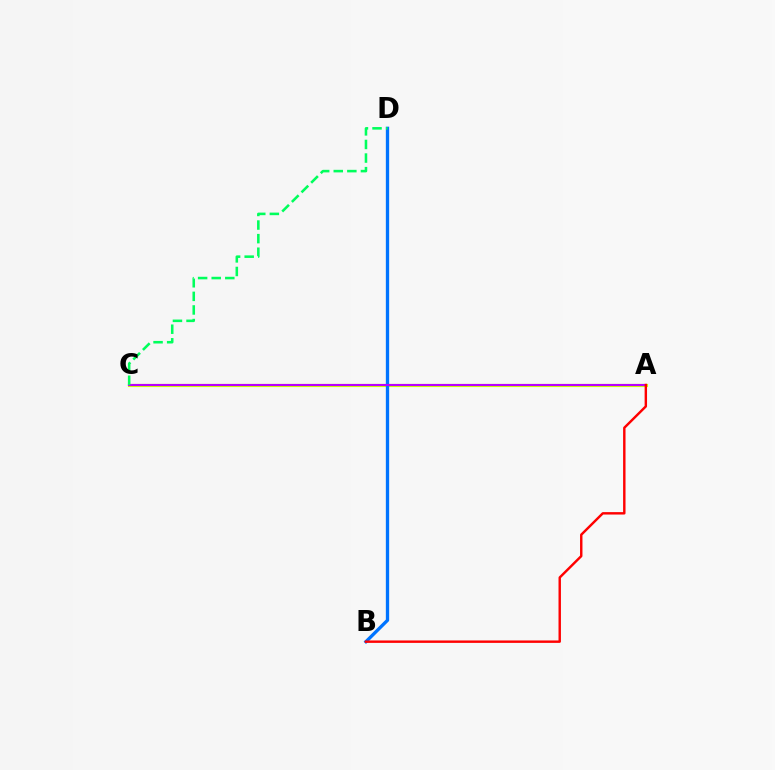{('A', 'C'): [{'color': '#d1ff00', 'line_style': 'solid', 'thickness': 2.27}, {'color': '#b900ff', 'line_style': 'solid', 'thickness': 1.52}], ('B', 'D'): [{'color': '#0074ff', 'line_style': 'solid', 'thickness': 2.38}], ('C', 'D'): [{'color': '#00ff5c', 'line_style': 'dashed', 'thickness': 1.85}], ('A', 'B'): [{'color': '#ff0000', 'line_style': 'solid', 'thickness': 1.74}]}